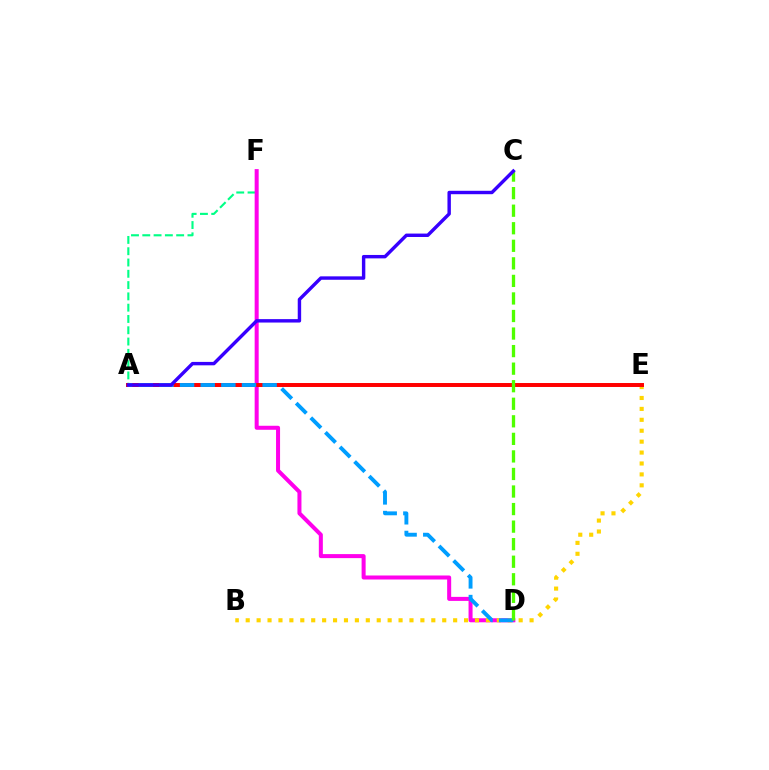{('A', 'F'): [{'color': '#00ff86', 'line_style': 'dashed', 'thickness': 1.53}], ('D', 'F'): [{'color': '#ff00ed', 'line_style': 'solid', 'thickness': 2.89}], ('B', 'E'): [{'color': '#ffd500', 'line_style': 'dotted', 'thickness': 2.97}], ('A', 'E'): [{'color': '#ff0000', 'line_style': 'solid', 'thickness': 2.85}], ('A', 'D'): [{'color': '#009eff', 'line_style': 'dashed', 'thickness': 2.8}], ('C', 'D'): [{'color': '#4fff00', 'line_style': 'dashed', 'thickness': 2.38}], ('A', 'C'): [{'color': '#3700ff', 'line_style': 'solid', 'thickness': 2.46}]}